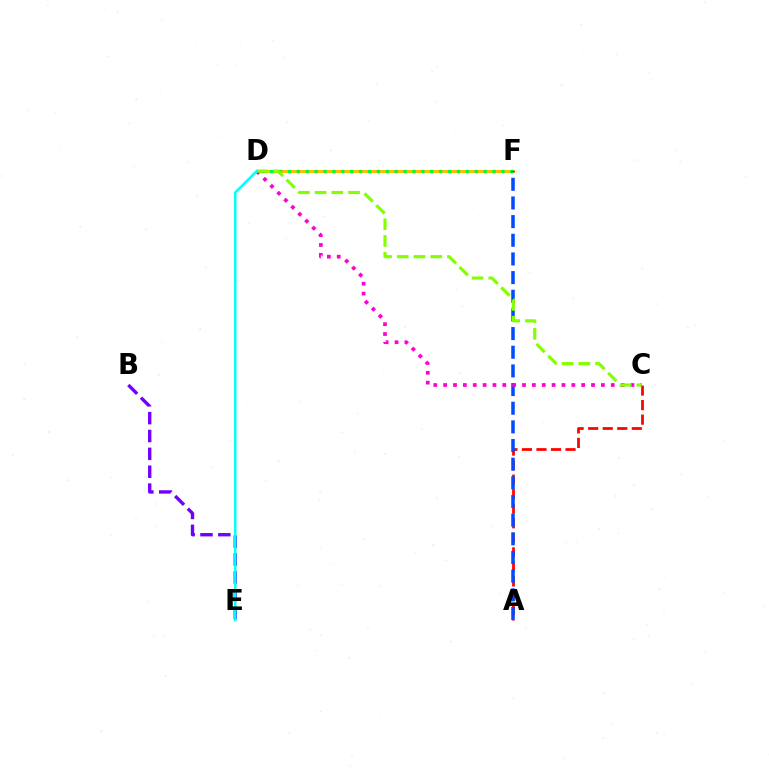{('D', 'F'): [{'color': '#ffbd00', 'line_style': 'solid', 'thickness': 2.13}, {'color': '#00ff39', 'line_style': 'dotted', 'thickness': 2.42}], ('A', 'C'): [{'color': '#ff0000', 'line_style': 'dashed', 'thickness': 1.98}], ('A', 'F'): [{'color': '#004bff', 'line_style': 'dashed', 'thickness': 2.53}], ('C', 'D'): [{'color': '#ff00cf', 'line_style': 'dotted', 'thickness': 2.68}, {'color': '#84ff00', 'line_style': 'dashed', 'thickness': 2.27}], ('B', 'E'): [{'color': '#7200ff', 'line_style': 'dashed', 'thickness': 2.43}], ('D', 'E'): [{'color': '#00fff6', 'line_style': 'solid', 'thickness': 1.77}]}